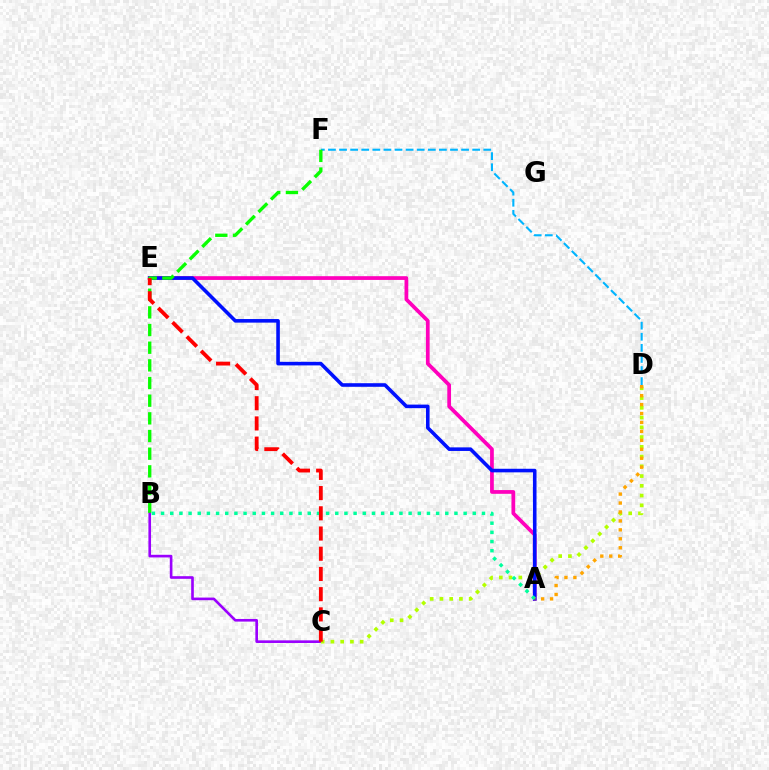{('B', 'C'): [{'color': '#9b00ff', 'line_style': 'solid', 'thickness': 1.9}], ('A', 'E'): [{'color': '#ff00bd', 'line_style': 'solid', 'thickness': 2.69}, {'color': '#0010ff', 'line_style': 'solid', 'thickness': 2.58}], ('C', 'D'): [{'color': '#b3ff00', 'line_style': 'dotted', 'thickness': 2.65}], ('D', 'F'): [{'color': '#00b5ff', 'line_style': 'dashed', 'thickness': 1.51}], ('B', 'F'): [{'color': '#08ff00', 'line_style': 'dashed', 'thickness': 2.4}], ('A', 'B'): [{'color': '#00ff9d', 'line_style': 'dotted', 'thickness': 2.49}], ('C', 'E'): [{'color': '#ff0000', 'line_style': 'dashed', 'thickness': 2.75}], ('A', 'D'): [{'color': '#ffa500', 'line_style': 'dotted', 'thickness': 2.43}]}